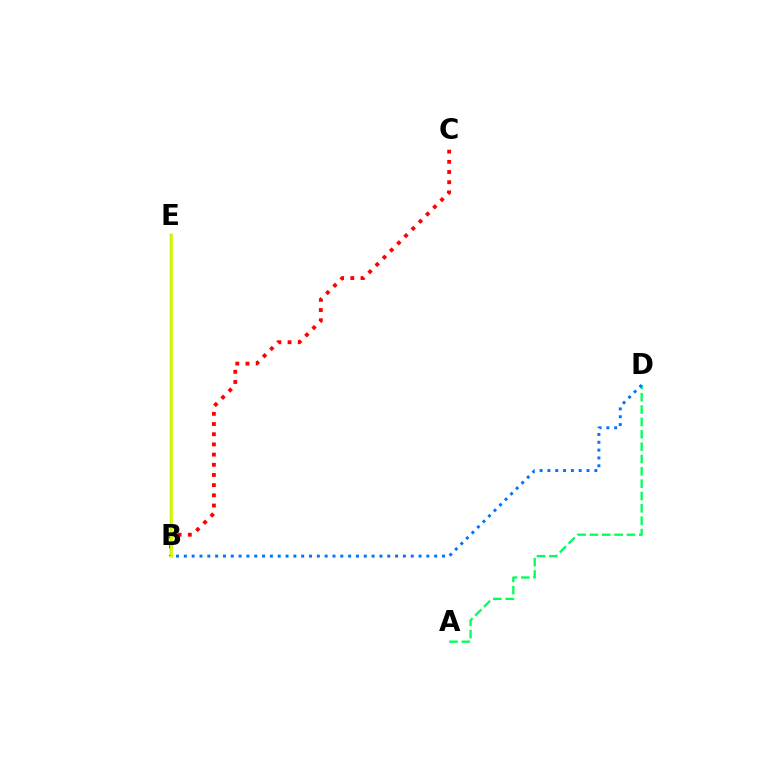{('B', 'E'): [{'color': '#b900ff', 'line_style': 'solid', 'thickness': 1.61}, {'color': '#d1ff00', 'line_style': 'solid', 'thickness': 2.03}], ('B', 'C'): [{'color': '#ff0000', 'line_style': 'dotted', 'thickness': 2.77}], ('A', 'D'): [{'color': '#00ff5c', 'line_style': 'dashed', 'thickness': 1.68}], ('B', 'D'): [{'color': '#0074ff', 'line_style': 'dotted', 'thickness': 2.13}]}